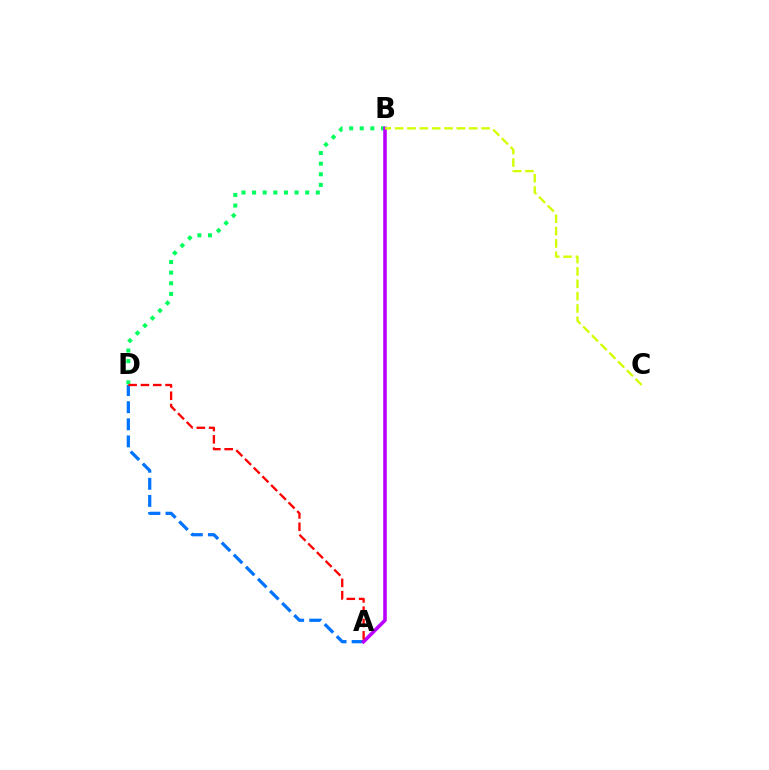{('A', 'D'): [{'color': '#0074ff', 'line_style': 'dashed', 'thickness': 2.32}, {'color': '#ff0000', 'line_style': 'dashed', 'thickness': 1.67}], ('B', 'D'): [{'color': '#00ff5c', 'line_style': 'dotted', 'thickness': 2.89}], ('A', 'B'): [{'color': '#b900ff', 'line_style': 'solid', 'thickness': 2.57}], ('B', 'C'): [{'color': '#d1ff00', 'line_style': 'dashed', 'thickness': 1.68}]}